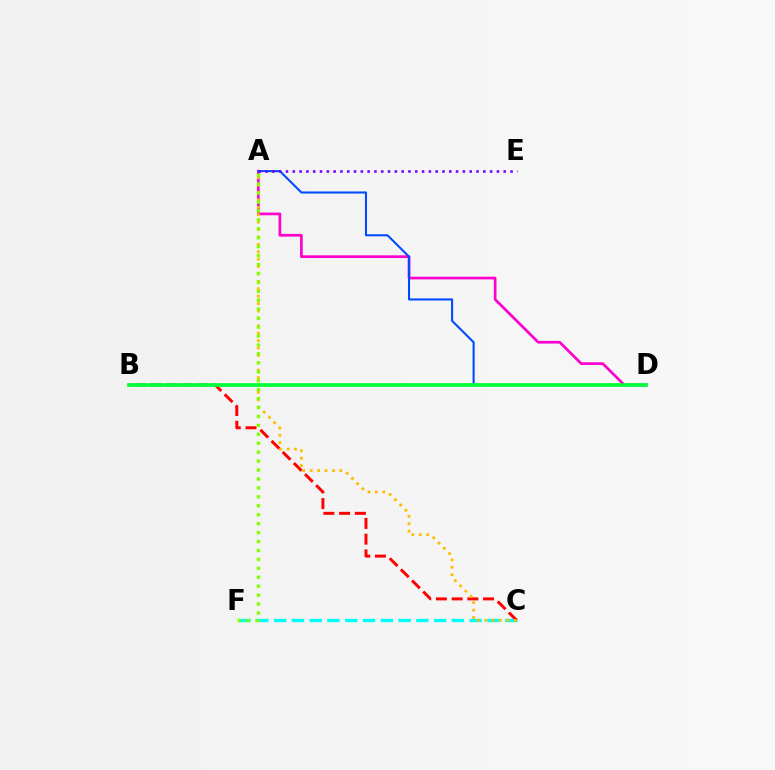{('C', 'F'): [{'color': '#00fff6', 'line_style': 'dashed', 'thickness': 2.42}], ('B', 'C'): [{'color': '#ff0000', 'line_style': 'dashed', 'thickness': 2.14}], ('A', 'D'): [{'color': '#ff00cf', 'line_style': 'solid', 'thickness': 1.95}, {'color': '#004bff', 'line_style': 'solid', 'thickness': 1.5}], ('A', 'C'): [{'color': '#ffbd00', 'line_style': 'dotted', 'thickness': 2.01}], ('B', 'D'): [{'color': '#00ff39', 'line_style': 'solid', 'thickness': 2.67}], ('A', 'F'): [{'color': '#84ff00', 'line_style': 'dotted', 'thickness': 2.43}], ('A', 'E'): [{'color': '#7200ff', 'line_style': 'dotted', 'thickness': 1.85}]}